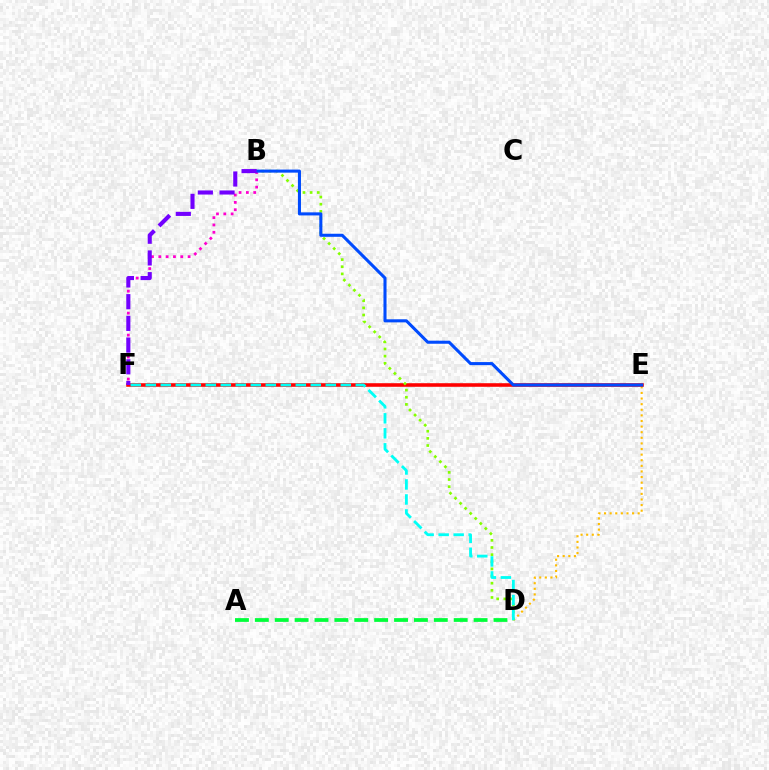{('D', 'E'): [{'color': '#ffbd00', 'line_style': 'dotted', 'thickness': 1.52}], ('B', 'F'): [{'color': '#ff00cf', 'line_style': 'dotted', 'thickness': 1.99}, {'color': '#7200ff', 'line_style': 'dashed', 'thickness': 2.95}], ('E', 'F'): [{'color': '#ff0000', 'line_style': 'solid', 'thickness': 2.58}], ('B', 'D'): [{'color': '#84ff00', 'line_style': 'dotted', 'thickness': 1.94}], ('B', 'E'): [{'color': '#004bff', 'line_style': 'solid', 'thickness': 2.21}], ('A', 'D'): [{'color': '#00ff39', 'line_style': 'dashed', 'thickness': 2.7}], ('D', 'F'): [{'color': '#00fff6', 'line_style': 'dashed', 'thickness': 2.04}]}